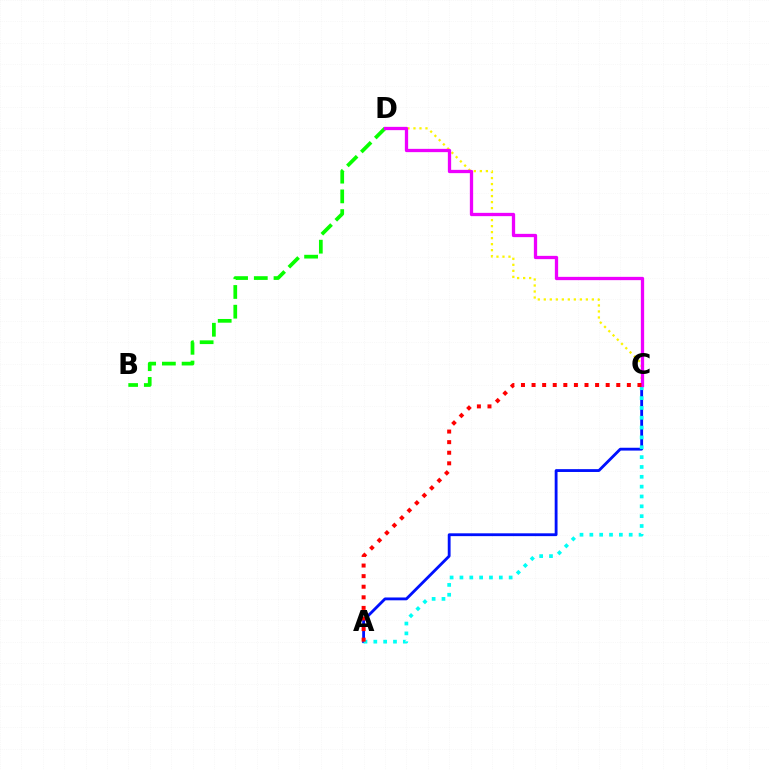{('B', 'D'): [{'color': '#08ff00', 'line_style': 'dashed', 'thickness': 2.68}], ('A', 'C'): [{'color': '#0010ff', 'line_style': 'solid', 'thickness': 2.04}, {'color': '#00fff6', 'line_style': 'dotted', 'thickness': 2.67}, {'color': '#ff0000', 'line_style': 'dotted', 'thickness': 2.88}], ('C', 'D'): [{'color': '#fcf500', 'line_style': 'dotted', 'thickness': 1.63}, {'color': '#ee00ff', 'line_style': 'solid', 'thickness': 2.37}]}